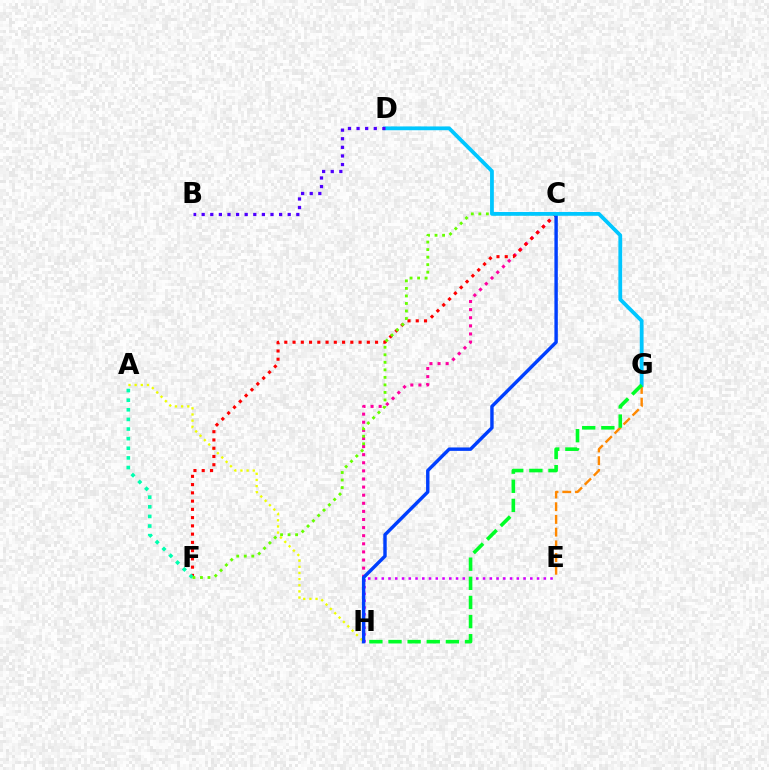{('A', 'H'): [{'color': '#eeff00', 'line_style': 'dotted', 'thickness': 1.67}], ('E', 'G'): [{'color': '#ff8800', 'line_style': 'dashed', 'thickness': 1.73}], ('E', 'H'): [{'color': '#d600ff', 'line_style': 'dotted', 'thickness': 1.83}], ('C', 'H'): [{'color': '#ff00a0', 'line_style': 'dotted', 'thickness': 2.2}, {'color': '#003fff', 'line_style': 'solid', 'thickness': 2.46}], ('C', 'F'): [{'color': '#ff0000', 'line_style': 'dotted', 'thickness': 2.24}, {'color': '#66ff00', 'line_style': 'dotted', 'thickness': 2.04}], ('A', 'F'): [{'color': '#00ffaf', 'line_style': 'dotted', 'thickness': 2.61}], ('D', 'G'): [{'color': '#00c7ff', 'line_style': 'solid', 'thickness': 2.73}], ('G', 'H'): [{'color': '#00ff27', 'line_style': 'dashed', 'thickness': 2.6}], ('B', 'D'): [{'color': '#4f00ff', 'line_style': 'dotted', 'thickness': 2.34}]}